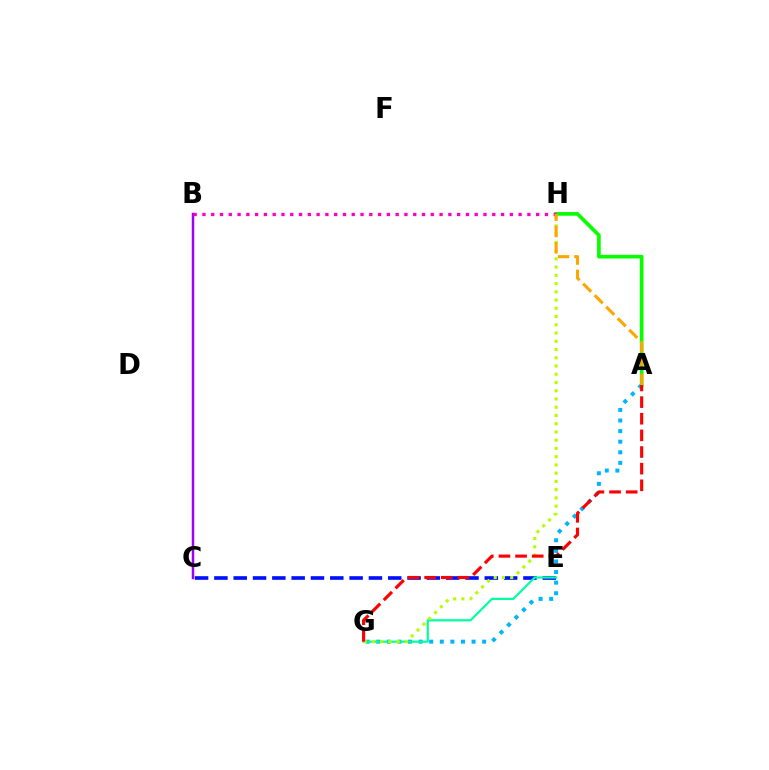{('C', 'E'): [{'color': '#0010ff', 'line_style': 'dashed', 'thickness': 2.62}], ('A', 'G'): [{'color': '#00b5ff', 'line_style': 'dotted', 'thickness': 2.88}, {'color': '#ff0000', 'line_style': 'dashed', 'thickness': 2.26}], ('E', 'G'): [{'color': '#00ff9d', 'line_style': 'solid', 'thickness': 1.56}], ('G', 'H'): [{'color': '#b3ff00', 'line_style': 'dotted', 'thickness': 2.24}], ('B', 'C'): [{'color': '#9b00ff', 'line_style': 'solid', 'thickness': 1.79}], ('A', 'H'): [{'color': '#08ff00', 'line_style': 'solid', 'thickness': 2.65}, {'color': '#ffa500', 'line_style': 'dashed', 'thickness': 2.22}], ('B', 'H'): [{'color': '#ff00bd', 'line_style': 'dotted', 'thickness': 2.39}]}